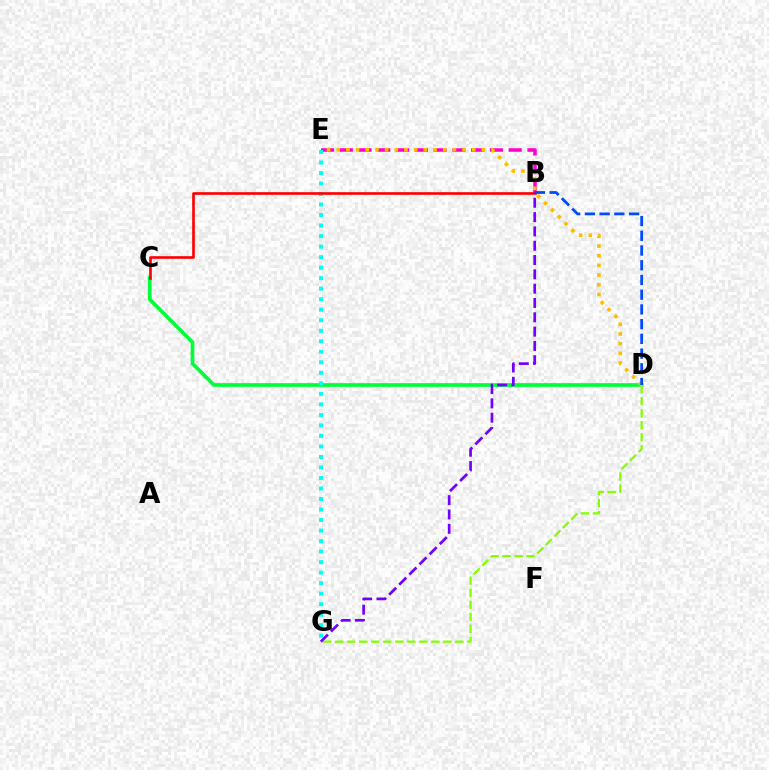{('B', 'E'): [{'color': '#ff00cf', 'line_style': 'dashed', 'thickness': 2.55}], ('C', 'D'): [{'color': '#00ff39', 'line_style': 'solid', 'thickness': 2.67}], ('D', 'G'): [{'color': '#84ff00', 'line_style': 'dashed', 'thickness': 1.63}], ('E', 'G'): [{'color': '#00fff6', 'line_style': 'dotted', 'thickness': 2.86}], ('B', 'C'): [{'color': '#ff0000', 'line_style': 'solid', 'thickness': 1.91}], ('D', 'E'): [{'color': '#ffbd00', 'line_style': 'dotted', 'thickness': 2.63}], ('B', 'D'): [{'color': '#004bff', 'line_style': 'dashed', 'thickness': 2.0}], ('B', 'G'): [{'color': '#7200ff', 'line_style': 'dashed', 'thickness': 1.94}]}